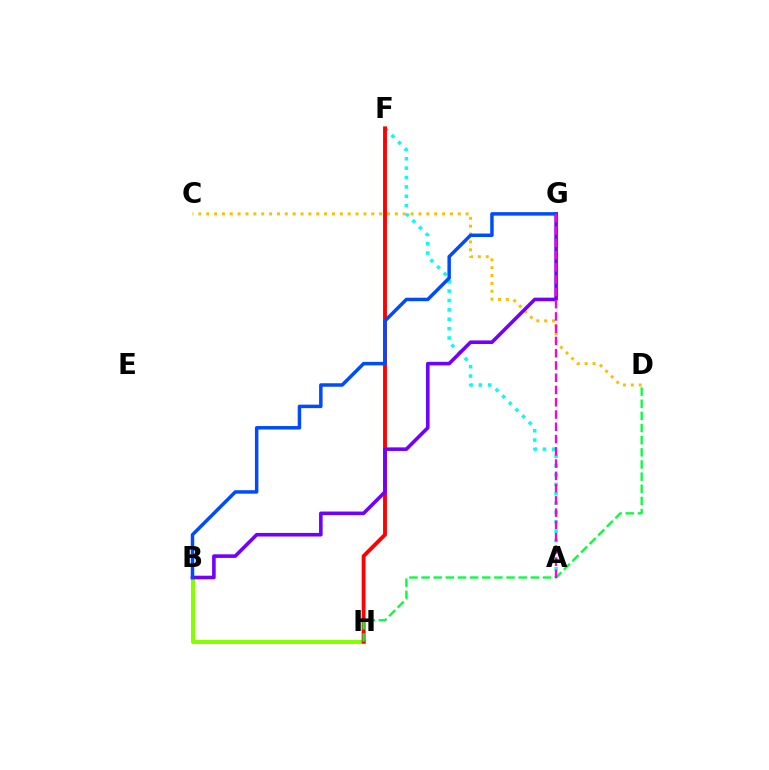{('A', 'F'): [{'color': '#00fff6', 'line_style': 'dotted', 'thickness': 2.55}], ('B', 'H'): [{'color': '#84ff00', 'line_style': 'solid', 'thickness': 2.85}], ('F', 'H'): [{'color': '#ff0000', 'line_style': 'solid', 'thickness': 2.79}], ('C', 'D'): [{'color': '#ffbd00', 'line_style': 'dotted', 'thickness': 2.14}], ('B', 'G'): [{'color': '#7200ff', 'line_style': 'solid', 'thickness': 2.58}, {'color': '#004bff', 'line_style': 'solid', 'thickness': 2.5}], ('D', 'H'): [{'color': '#00ff39', 'line_style': 'dashed', 'thickness': 1.65}], ('A', 'G'): [{'color': '#ff00cf', 'line_style': 'dashed', 'thickness': 1.67}]}